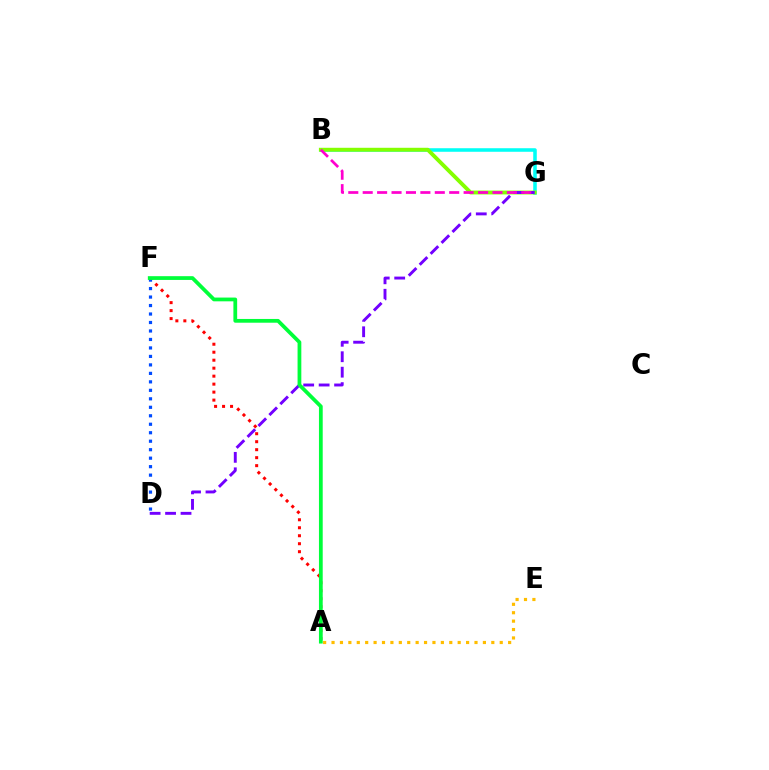{('B', 'G'): [{'color': '#00fff6', 'line_style': 'solid', 'thickness': 2.56}, {'color': '#84ff00', 'line_style': 'solid', 'thickness': 2.79}, {'color': '#ff00cf', 'line_style': 'dashed', 'thickness': 1.96}], ('A', 'F'): [{'color': '#ff0000', 'line_style': 'dotted', 'thickness': 2.17}, {'color': '#00ff39', 'line_style': 'solid', 'thickness': 2.71}], ('D', 'F'): [{'color': '#004bff', 'line_style': 'dotted', 'thickness': 2.3}], ('D', 'G'): [{'color': '#7200ff', 'line_style': 'dashed', 'thickness': 2.1}], ('A', 'E'): [{'color': '#ffbd00', 'line_style': 'dotted', 'thickness': 2.28}]}